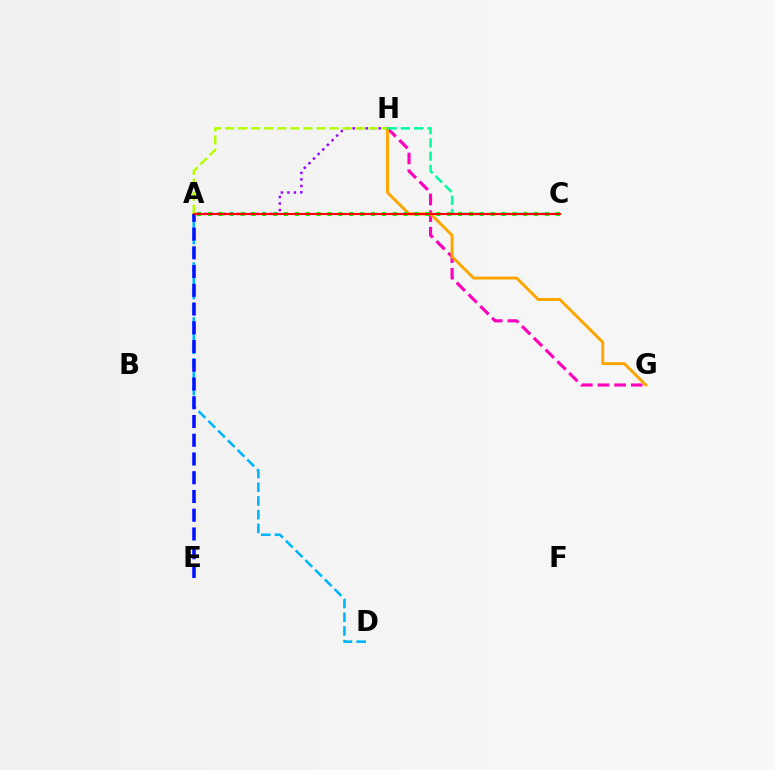{('A', 'D'): [{'color': '#00b5ff', 'line_style': 'dashed', 'thickness': 1.86}], ('G', 'H'): [{'color': '#ff00bd', 'line_style': 'dashed', 'thickness': 2.26}, {'color': '#ffa500', 'line_style': 'solid', 'thickness': 2.12}], ('A', 'C'): [{'color': '#08ff00', 'line_style': 'dotted', 'thickness': 2.96}, {'color': '#ff0000', 'line_style': 'solid', 'thickness': 1.55}], ('A', 'E'): [{'color': '#0010ff', 'line_style': 'dashed', 'thickness': 2.55}], ('A', 'H'): [{'color': '#9b00ff', 'line_style': 'dotted', 'thickness': 1.77}, {'color': '#b3ff00', 'line_style': 'dashed', 'thickness': 1.77}], ('C', 'H'): [{'color': '#00ff9d', 'line_style': 'dashed', 'thickness': 1.8}]}